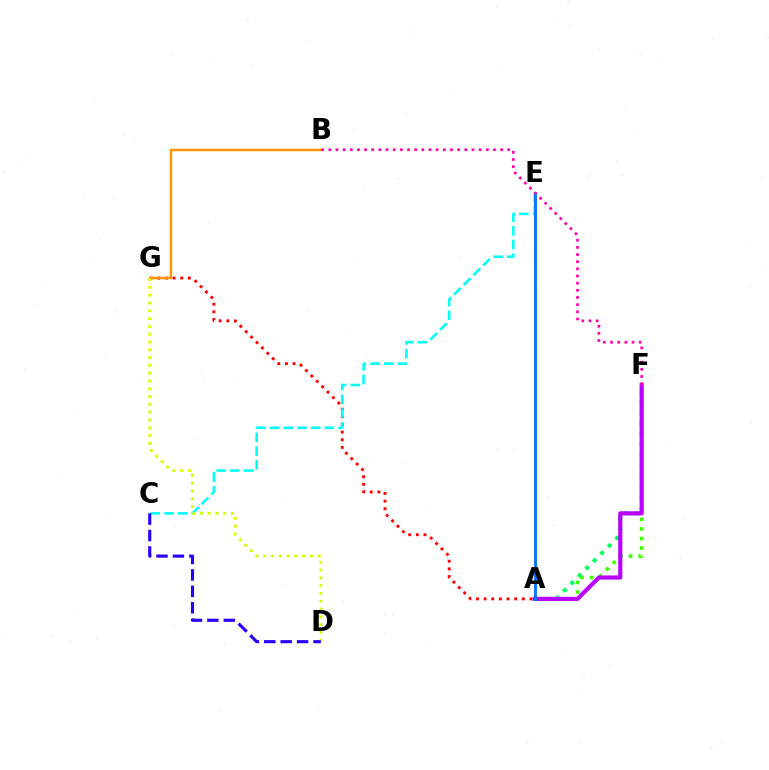{('A', 'G'): [{'color': '#ff0000', 'line_style': 'dotted', 'thickness': 2.07}], ('B', 'G'): [{'color': '#ff9400', 'line_style': 'solid', 'thickness': 1.75}], ('C', 'E'): [{'color': '#00fff6', 'line_style': 'dashed', 'thickness': 1.87}], ('A', 'F'): [{'color': '#00ff5c', 'line_style': 'dotted', 'thickness': 2.87}, {'color': '#3dff00', 'line_style': 'dotted', 'thickness': 2.6}, {'color': '#b900ff', 'line_style': 'solid', 'thickness': 2.99}], ('D', 'G'): [{'color': '#d1ff00', 'line_style': 'dotted', 'thickness': 2.12}], ('A', 'E'): [{'color': '#0074ff', 'line_style': 'solid', 'thickness': 2.05}], ('B', 'F'): [{'color': '#ff00ac', 'line_style': 'dotted', 'thickness': 1.94}], ('C', 'D'): [{'color': '#2500ff', 'line_style': 'dashed', 'thickness': 2.23}]}